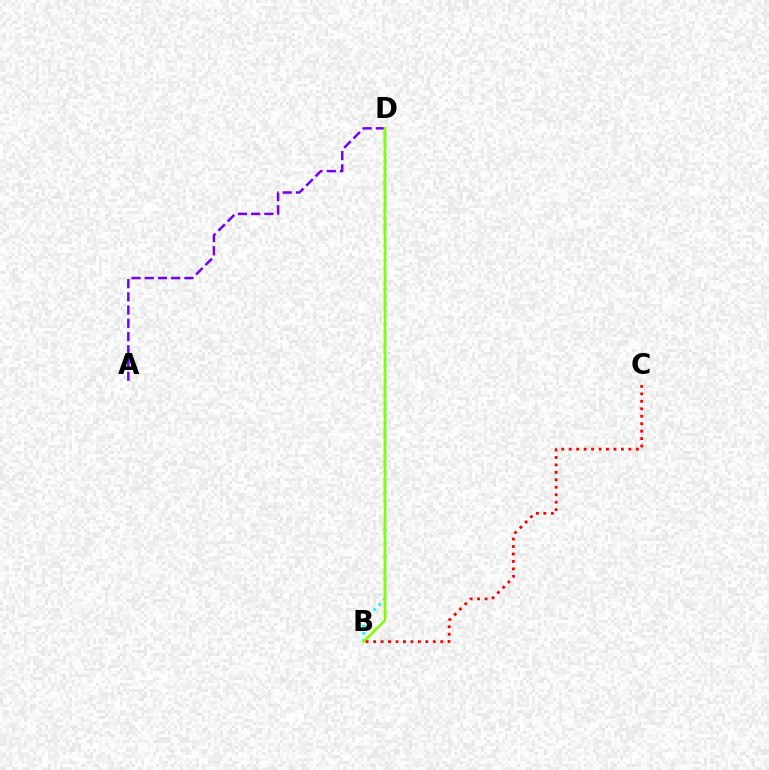{('A', 'D'): [{'color': '#7200ff', 'line_style': 'dashed', 'thickness': 1.8}], ('B', 'D'): [{'color': '#00fff6', 'line_style': 'dotted', 'thickness': 1.92}, {'color': '#84ff00', 'line_style': 'solid', 'thickness': 1.9}], ('B', 'C'): [{'color': '#ff0000', 'line_style': 'dotted', 'thickness': 2.03}]}